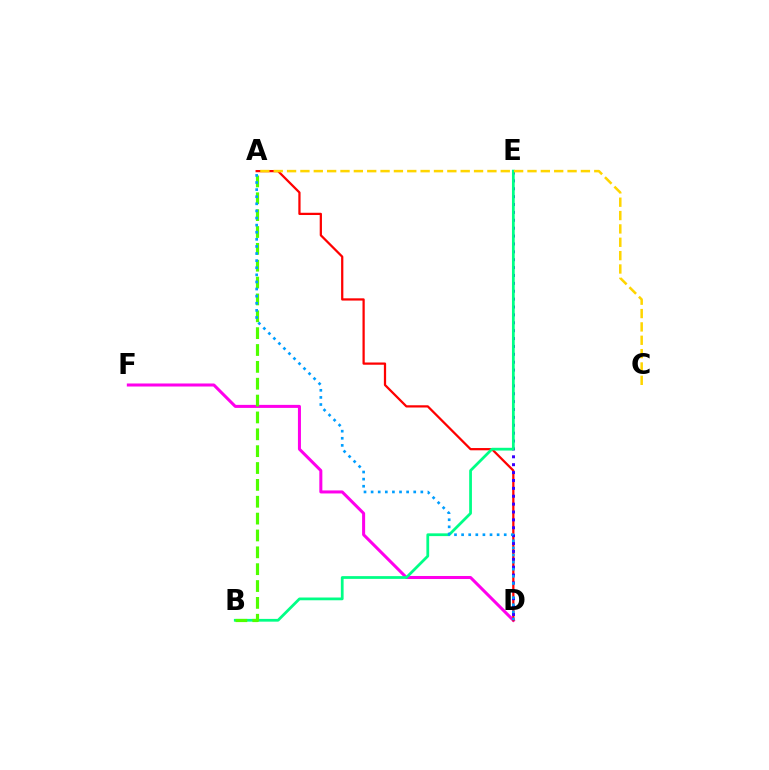{('D', 'F'): [{'color': '#ff00ed', 'line_style': 'solid', 'thickness': 2.18}], ('A', 'D'): [{'color': '#ff0000', 'line_style': 'solid', 'thickness': 1.62}, {'color': '#009eff', 'line_style': 'dotted', 'thickness': 1.93}], ('D', 'E'): [{'color': '#3700ff', 'line_style': 'dotted', 'thickness': 2.14}], ('B', 'E'): [{'color': '#00ff86', 'line_style': 'solid', 'thickness': 1.99}], ('A', 'B'): [{'color': '#4fff00', 'line_style': 'dashed', 'thickness': 2.29}], ('A', 'C'): [{'color': '#ffd500', 'line_style': 'dashed', 'thickness': 1.81}]}